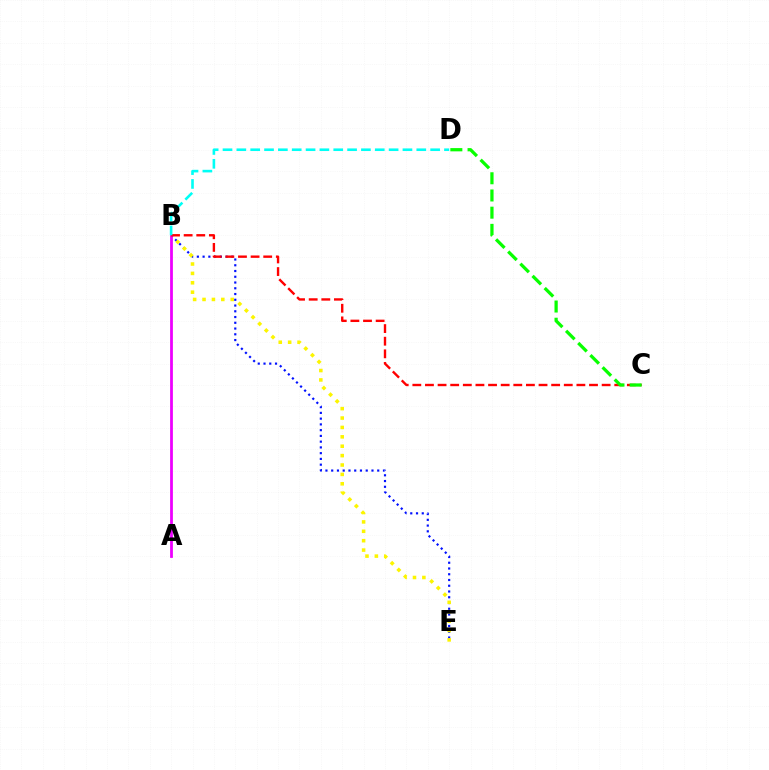{('B', 'E'): [{'color': '#0010ff', 'line_style': 'dotted', 'thickness': 1.56}, {'color': '#fcf500', 'line_style': 'dotted', 'thickness': 2.55}], ('A', 'B'): [{'color': '#ee00ff', 'line_style': 'solid', 'thickness': 2.0}], ('B', 'C'): [{'color': '#ff0000', 'line_style': 'dashed', 'thickness': 1.71}], ('C', 'D'): [{'color': '#08ff00', 'line_style': 'dashed', 'thickness': 2.34}], ('B', 'D'): [{'color': '#00fff6', 'line_style': 'dashed', 'thickness': 1.88}]}